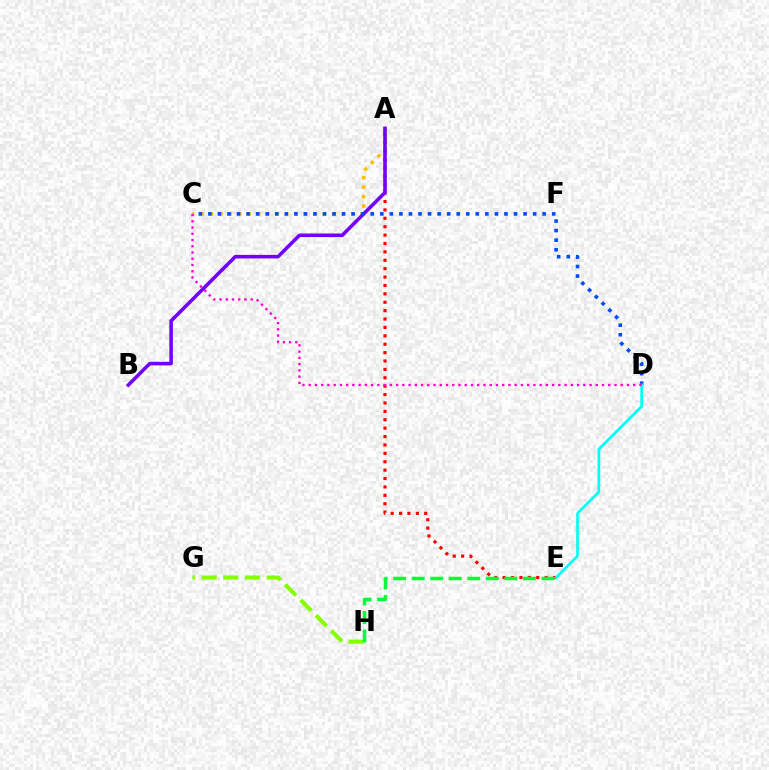{('A', 'E'): [{'color': '#ff0000', 'line_style': 'dotted', 'thickness': 2.28}], ('G', 'H'): [{'color': '#84ff00', 'line_style': 'dashed', 'thickness': 2.95}], ('A', 'C'): [{'color': '#ffbd00', 'line_style': 'dotted', 'thickness': 2.56}], ('E', 'H'): [{'color': '#00ff39', 'line_style': 'dashed', 'thickness': 2.52}], ('A', 'B'): [{'color': '#7200ff', 'line_style': 'solid', 'thickness': 2.56}], ('C', 'D'): [{'color': '#004bff', 'line_style': 'dotted', 'thickness': 2.59}, {'color': '#ff00cf', 'line_style': 'dotted', 'thickness': 1.7}], ('D', 'E'): [{'color': '#00fff6', 'line_style': 'solid', 'thickness': 1.94}]}